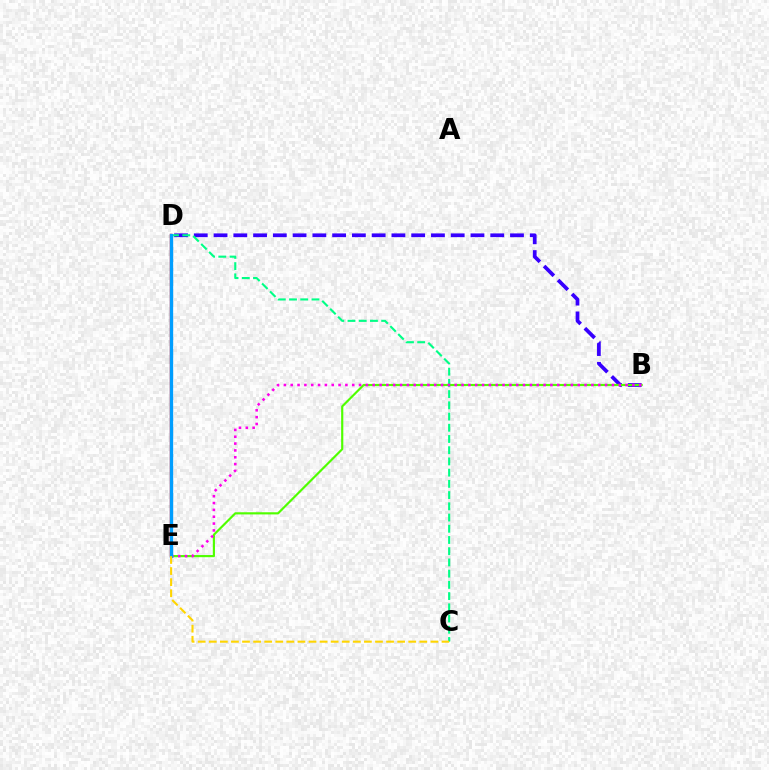{('B', 'D'): [{'color': '#3700ff', 'line_style': 'dashed', 'thickness': 2.68}], ('C', 'D'): [{'color': '#00ff86', 'line_style': 'dashed', 'thickness': 1.52}], ('B', 'E'): [{'color': '#4fff00', 'line_style': 'solid', 'thickness': 1.56}, {'color': '#ff00ed', 'line_style': 'dotted', 'thickness': 1.86}], ('D', 'E'): [{'color': '#ff0000', 'line_style': 'solid', 'thickness': 1.74}, {'color': '#009eff', 'line_style': 'solid', 'thickness': 2.4}], ('C', 'E'): [{'color': '#ffd500', 'line_style': 'dashed', 'thickness': 1.51}]}